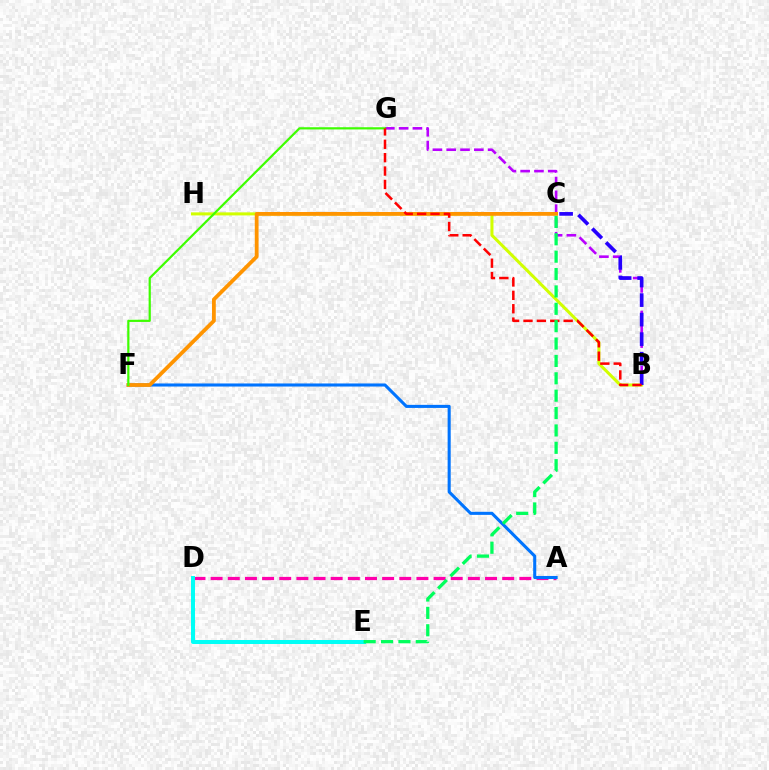{('B', 'G'): [{'color': '#b900ff', 'line_style': 'dashed', 'thickness': 1.87}, {'color': '#ff0000', 'line_style': 'dashed', 'thickness': 1.82}], ('A', 'D'): [{'color': '#ff00ac', 'line_style': 'dashed', 'thickness': 2.33}], ('B', 'H'): [{'color': '#d1ff00', 'line_style': 'solid', 'thickness': 2.19}], ('D', 'E'): [{'color': '#00fff6', 'line_style': 'solid', 'thickness': 2.86}], ('A', 'F'): [{'color': '#0074ff', 'line_style': 'solid', 'thickness': 2.21}], ('B', 'C'): [{'color': '#2500ff', 'line_style': 'dashed', 'thickness': 2.65}], ('C', 'F'): [{'color': '#ff9400', 'line_style': 'solid', 'thickness': 2.72}], ('F', 'G'): [{'color': '#3dff00', 'line_style': 'solid', 'thickness': 1.59}], ('C', 'E'): [{'color': '#00ff5c', 'line_style': 'dashed', 'thickness': 2.36}]}